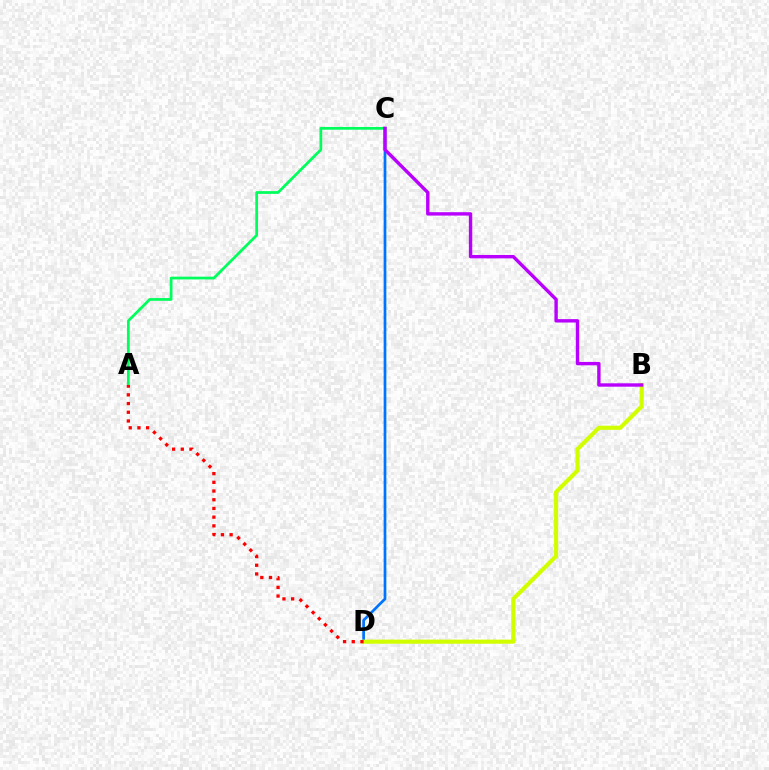{('C', 'D'): [{'color': '#0074ff', 'line_style': 'solid', 'thickness': 1.95}], ('B', 'D'): [{'color': '#d1ff00', 'line_style': 'solid', 'thickness': 2.97}], ('A', 'C'): [{'color': '#00ff5c', 'line_style': 'solid', 'thickness': 1.98}], ('A', 'D'): [{'color': '#ff0000', 'line_style': 'dotted', 'thickness': 2.36}], ('B', 'C'): [{'color': '#b900ff', 'line_style': 'solid', 'thickness': 2.44}]}